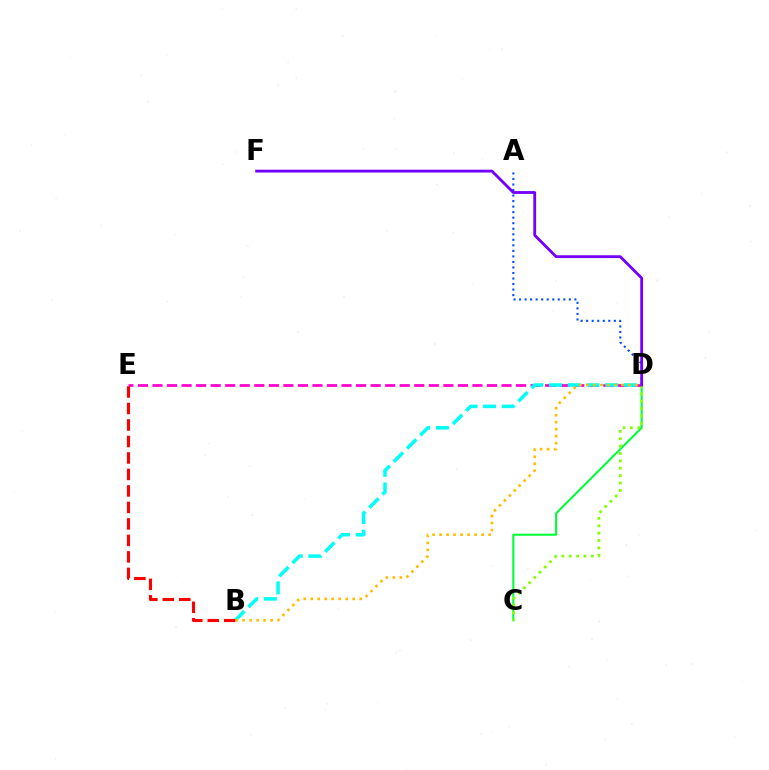{('D', 'E'): [{'color': '#ff00cf', 'line_style': 'dashed', 'thickness': 1.98}], ('B', 'D'): [{'color': '#00fff6', 'line_style': 'dashed', 'thickness': 2.54}, {'color': '#ffbd00', 'line_style': 'dotted', 'thickness': 1.9}], ('B', 'E'): [{'color': '#ff0000', 'line_style': 'dashed', 'thickness': 2.24}], ('A', 'D'): [{'color': '#004bff', 'line_style': 'dotted', 'thickness': 1.5}], ('C', 'D'): [{'color': '#00ff39', 'line_style': 'solid', 'thickness': 1.5}, {'color': '#84ff00', 'line_style': 'dotted', 'thickness': 2.0}], ('D', 'F'): [{'color': '#7200ff', 'line_style': 'solid', 'thickness': 2.04}]}